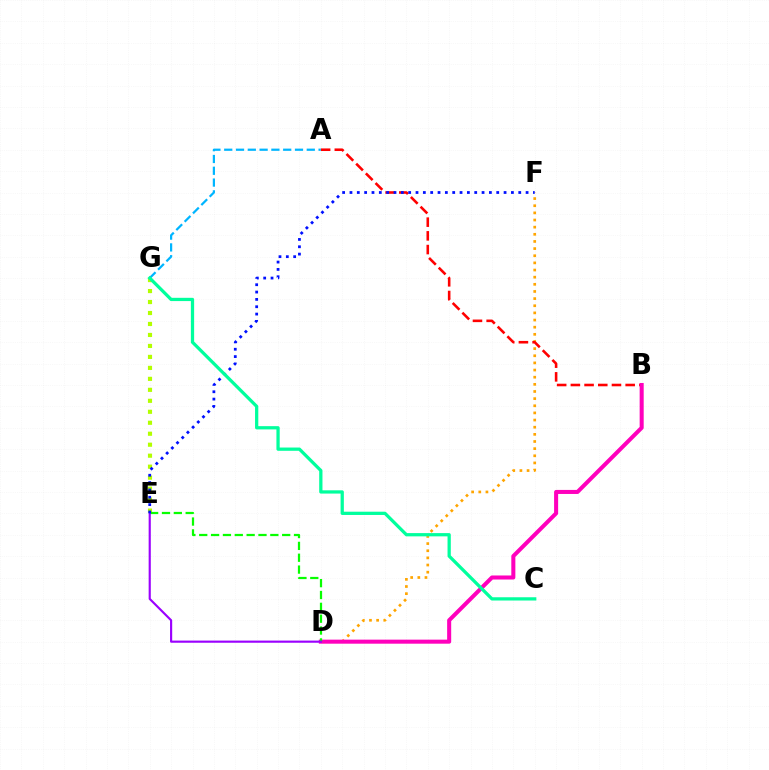{('E', 'G'): [{'color': '#b3ff00', 'line_style': 'dotted', 'thickness': 2.98}], ('D', 'F'): [{'color': '#ffa500', 'line_style': 'dotted', 'thickness': 1.94}], ('A', 'B'): [{'color': '#ff0000', 'line_style': 'dashed', 'thickness': 1.86}], ('B', 'D'): [{'color': '#ff00bd', 'line_style': 'solid', 'thickness': 2.91}], ('D', 'E'): [{'color': '#08ff00', 'line_style': 'dashed', 'thickness': 1.61}, {'color': '#9b00ff', 'line_style': 'solid', 'thickness': 1.55}], ('A', 'G'): [{'color': '#00b5ff', 'line_style': 'dashed', 'thickness': 1.6}], ('E', 'F'): [{'color': '#0010ff', 'line_style': 'dotted', 'thickness': 1.99}], ('C', 'G'): [{'color': '#00ff9d', 'line_style': 'solid', 'thickness': 2.35}]}